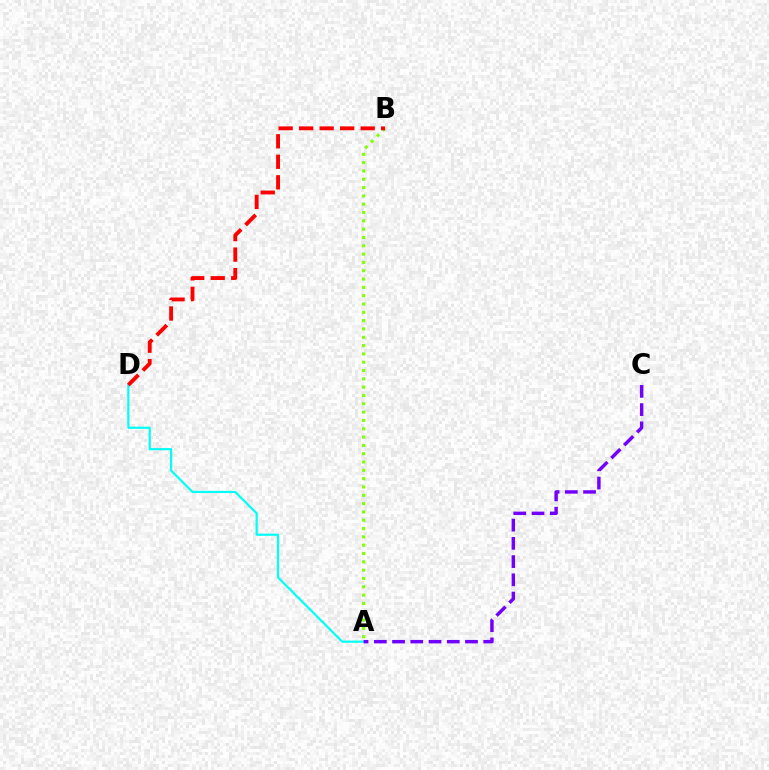{('A', 'D'): [{'color': '#00fff6', 'line_style': 'solid', 'thickness': 1.57}], ('A', 'B'): [{'color': '#84ff00', 'line_style': 'dotted', 'thickness': 2.26}], ('B', 'D'): [{'color': '#ff0000', 'line_style': 'dashed', 'thickness': 2.79}], ('A', 'C'): [{'color': '#7200ff', 'line_style': 'dashed', 'thickness': 2.48}]}